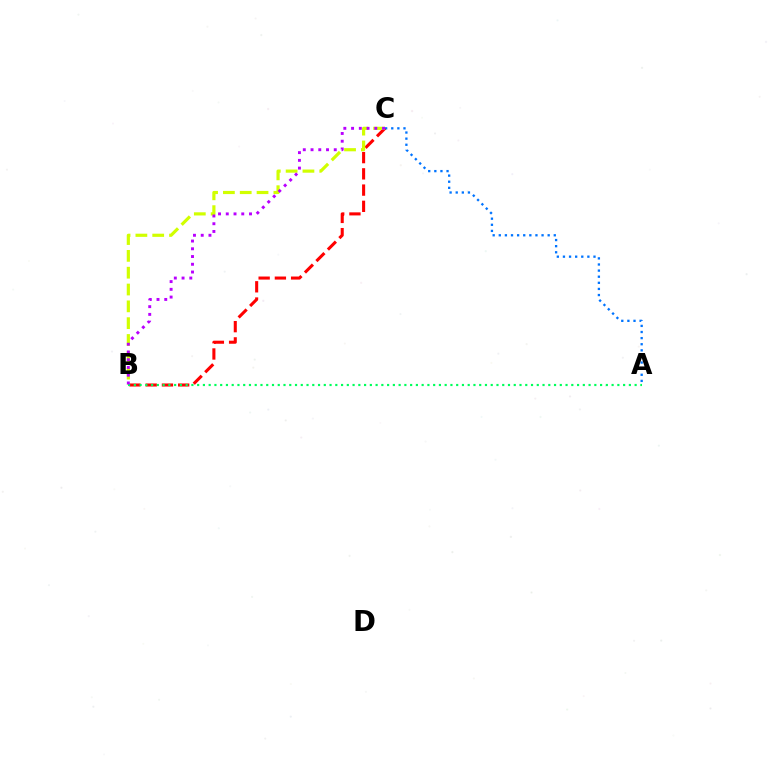{('A', 'C'): [{'color': '#0074ff', 'line_style': 'dotted', 'thickness': 1.66}], ('B', 'C'): [{'color': '#ff0000', 'line_style': 'dashed', 'thickness': 2.21}, {'color': '#d1ff00', 'line_style': 'dashed', 'thickness': 2.29}, {'color': '#b900ff', 'line_style': 'dotted', 'thickness': 2.1}], ('A', 'B'): [{'color': '#00ff5c', 'line_style': 'dotted', 'thickness': 1.56}]}